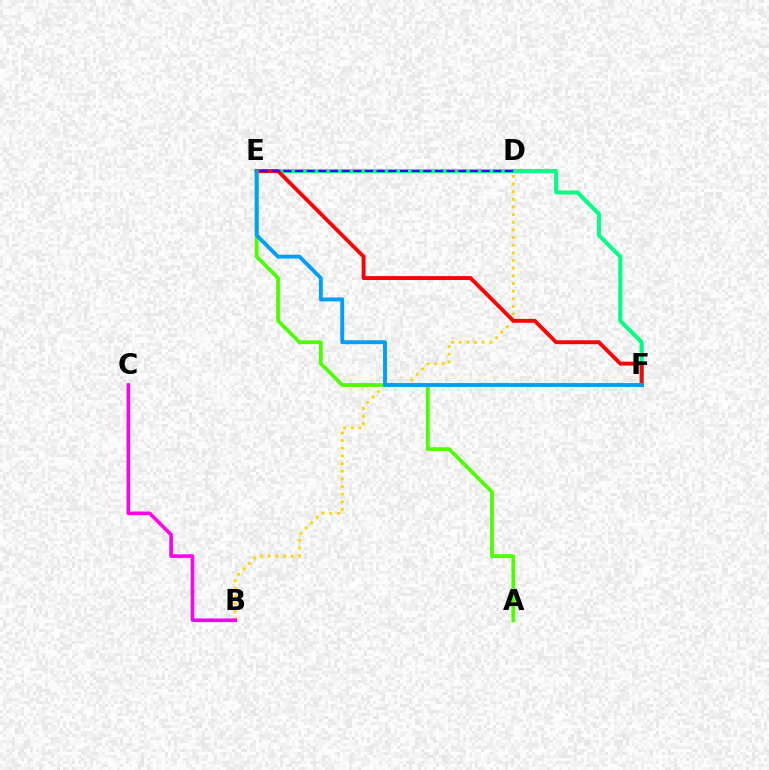{('B', 'D'): [{'color': '#ffd500', 'line_style': 'dotted', 'thickness': 2.08}], ('B', 'C'): [{'color': '#ff00ed', 'line_style': 'solid', 'thickness': 2.6}], ('E', 'F'): [{'color': '#00ff86', 'line_style': 'solid', 'thickness': 2.94}, {'color': '#ff0000', 'line_style': 'solid', 'thickness': 2.8}, {'color': '#009eff', 'line_style': 'solid', 'thickness': 2.79}], ('A', 'E'): [{'color': '#4fff00', 'line_style': 'solid', 'thickness': 2.75}], ('D', 'E'): [{'color': '#3700ff', 'line_style': 'dashed', 'thickness': 1.58}]}